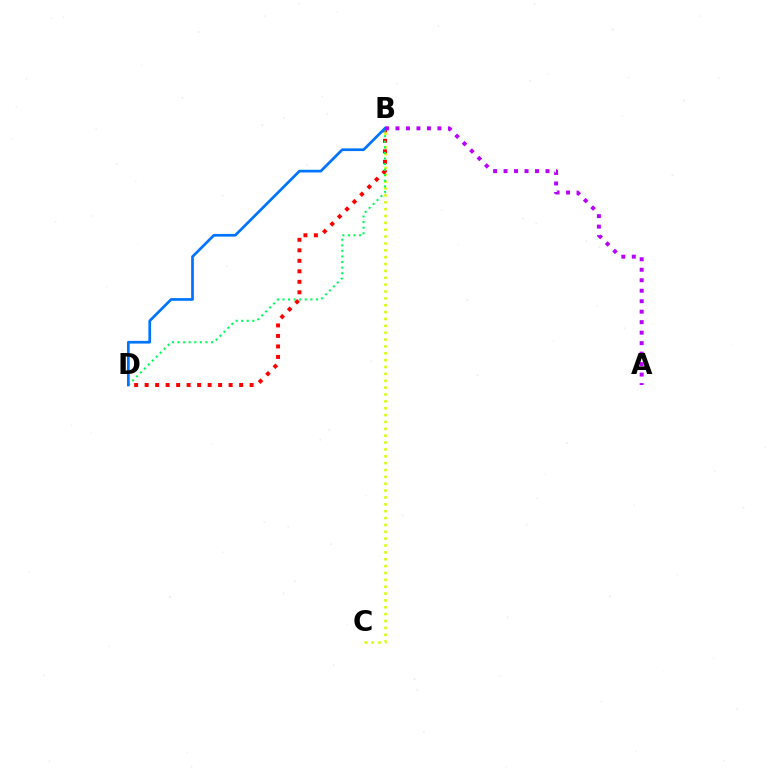{('B', 'C'): [{'color': '#d1ff00', 'line_style': 'dotted', 'thickness': 1.87}], ('B', 'D'): [{'color': '#ff0000', 'line_style': 'dotted', 'thickness': 2.85}, {'color': '#00ff5c', 'line_style': 'dotted', 'thickness': 1.51}, {'color': '#0074ff', 'line_style': 'solid', 'thickness': 1.95}], ('A', 'B'): [{'color': '#b900ff', 'line_style': 'dotted', 'thickness': 2.85}]}